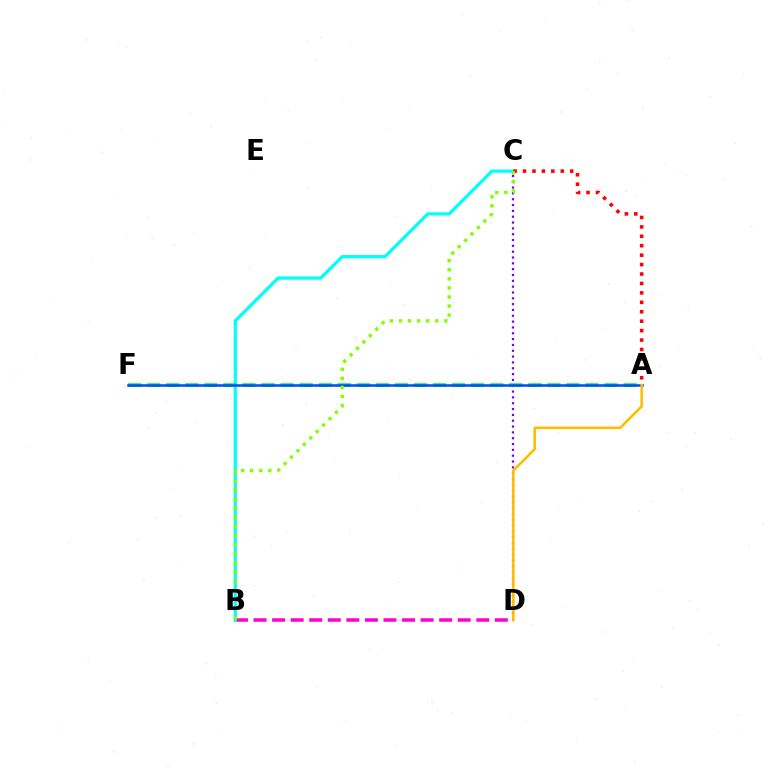{('C', 'D'): [{'color': '#7200ff', 'line_style': 'dotted', 'thickness': 1.58}], ('B', 'D'): [{'color': '#ff00cf', 'line_style': 'dashed', 'thickness': 2.52}], ('B', 'C'): [{'color': '#00fff6', 'line_style': 'solid', 'thickness': 2.32}, {'color': '#84ff00', 'line_style': 'dotted', 'thickness': 2.46}], ('A', 'F'): [{'color': '#00ff39', 'line_style': 'dashed', 'thickness': 2.59}, {'color': '#004bff', 'line_style': 'solid', 'thickness': 1.82}], ('A', 'C'): [{'color': '#ff0000', 'line_style': 'dotted', 'thickness': 2.56}], ('A', 'D'): [{'color': '#ffbd00', 'line_style': 'solid', 'thickness': 1.84}]}